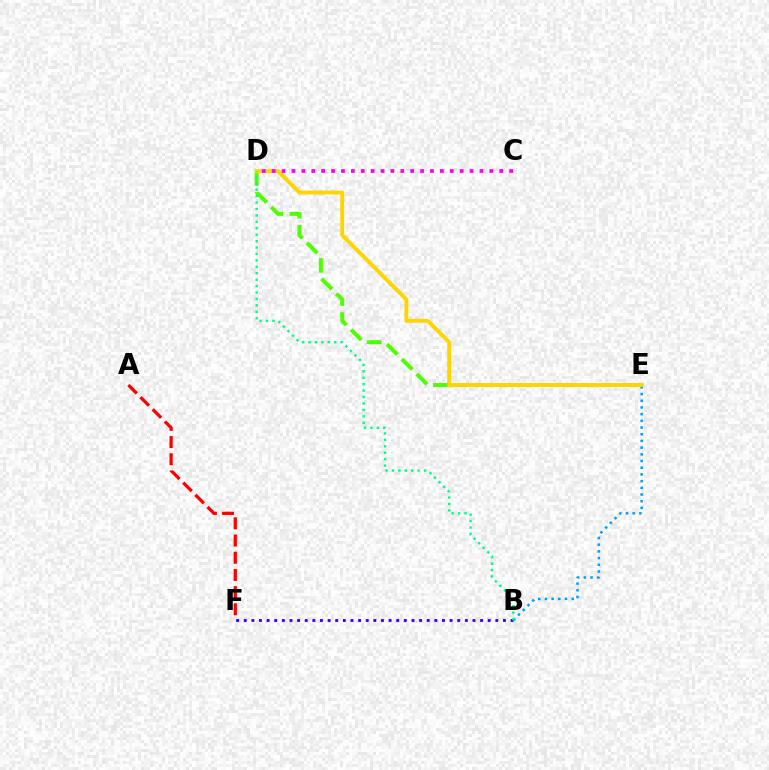{('B', 'E'): [{'color': '#009eff', 'line_style': 'dotted', 'thickness': 1.82}], ('D', 'E'): [{'color': '#4fff00', 'line_style': 'dashed', 'thickness': 2.85}, {'color': '#ffd500', 'line_style': 'solid', 'thickness': 2.82}], ('A', 'F'): [{'color': '#ff0000', 'line_style': 'dashed', 'thickness': 2.34}], ('B', 'F'): [{'color': '#3700ff', 'line_style': 'dotted', 'thickness': 2.07}], ('C', 'D'): [{'color': '#ff00ed', 'line_style': 'dotted', 'thickness': 2.69}], ('B', 'D'): [{'color': '#00ff86', 'line_style': 'dotted', 'thickness': 1.75}]}